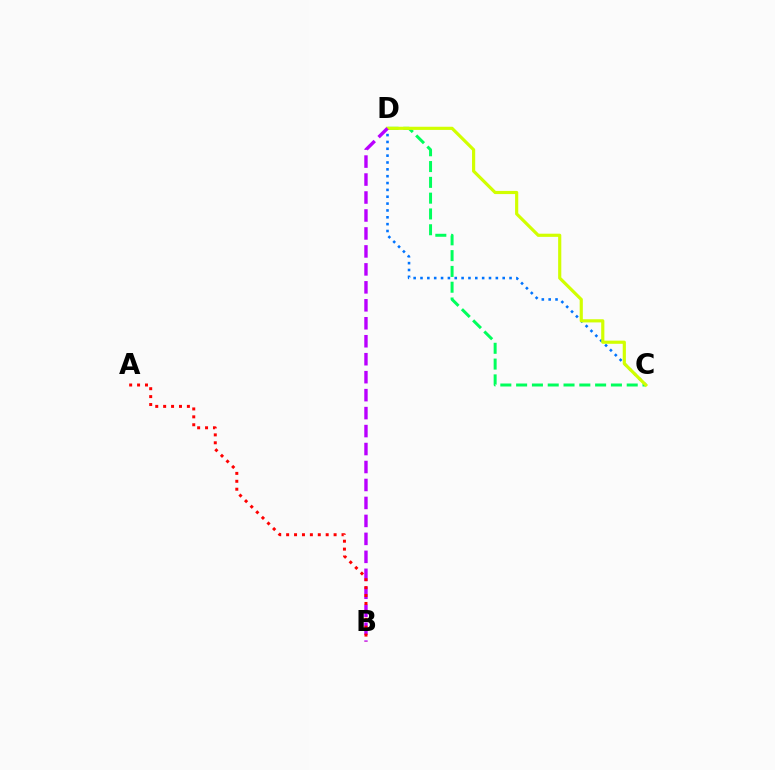{('C', 'D'): [{'color': '#00ff5c', 'line_style': 'dashed', 'thickness': 2.15}, {'color': '#0074ff', 'line_style': 'dotted', 'thickness': 1.86}, {'color': '#d1ff00', 'line_style': 'solid', 'thickness': 2.28}], ('B', 'D'): [{'color': '#b900ff', 'line_style': 'dashed', 'thickness': 2.44}], ('A', 'B'): [{'color': '#ff0000', 'line_style': 'dotted', 'thickness': 2.15}]}